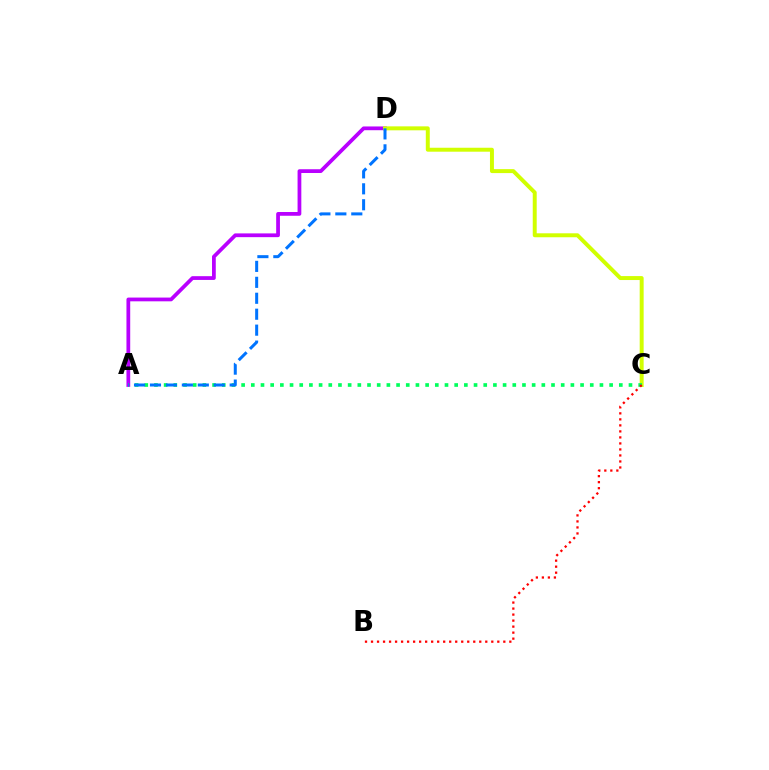{('A', 'D'): [{'color': '#b900ff', 'line_style': 'solid', 'thickness': 2.7}, {'color': '#0074ff', 'line_style': 'dashed', 'thickness': 2.17}], ('C', 'D'): [{'color': '#d1ff00', 'line_style': 'solid', 'thickness': 2.85}], ('A', 'C'): [{'color': '#00ff5c', 'line_style': 'dotted', 'thickness': 2.63}], ('B', 'C'): [{'color': '#ff0000', 'line_style': 'dotted', 'thickness': 1.63}]}